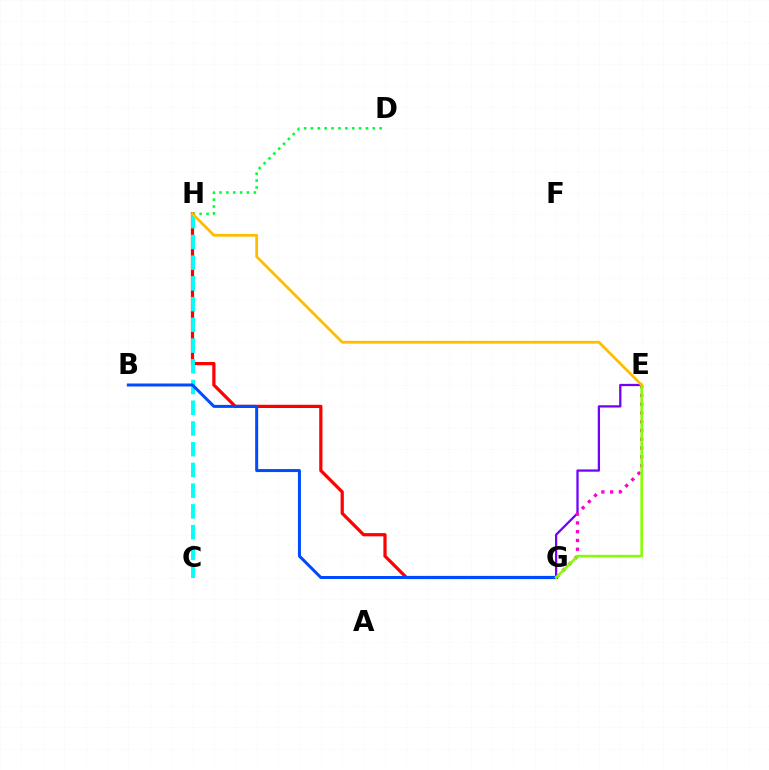{('D', 'H'): [{'color': '#00ff39', 'line_style': 'dotted', 'thickness': 1.87}], ('E', 'G'): [{'color': '#7200ff', 'line_style': 'solid', 'thickness': 1.63}, {'color': '#ff00cf', 'line_style': 'dotted', 'thickness': 2.38}, {'color': '#84ff00', 'line_style': 'solid', 'thickness': 1.85}], ('G', 'H'): [{'color': '#ff0000', 'line_style': 'solid', 'thickness': 2.32}], ('C', 'H'): [{'color': '#00fff6', 'line_style': 'dashed', 'thickness': 2.82}], ('B', 'G'): [{'color': '#004bff', 'line_style': 'solid', 'thickness': 2.16}], ('E', 'H'): [{'color': '#ffbd00', 'line_style': 'solid', 'thickness': 2.01}]}